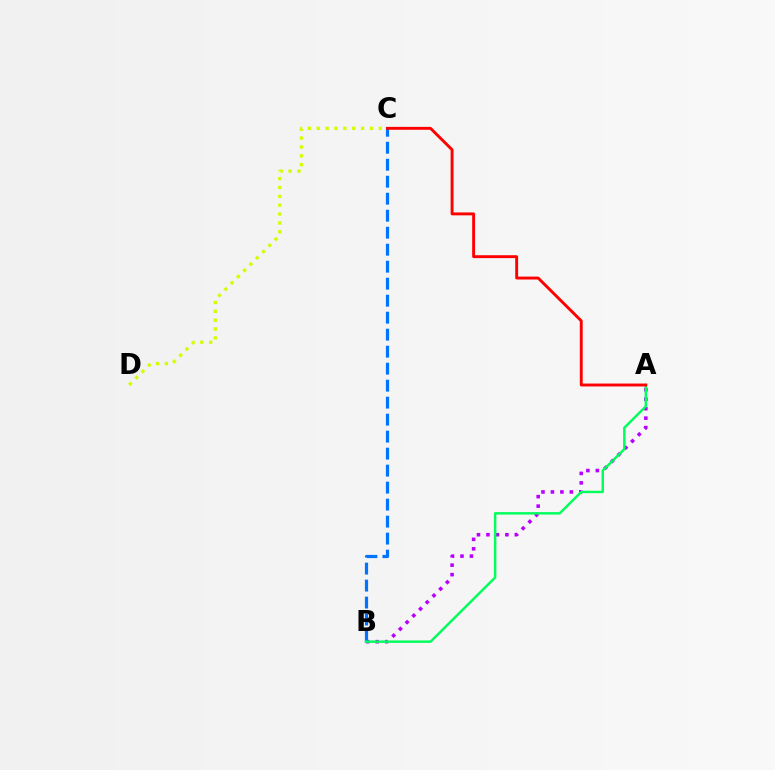{('C', 'D'): [{'color': '#d1ff00', 'line_style': 'dotted', 'thickness': 2.41}], ('A', 'B'): [{'color': '#b900ff', 'line_style': 'dotted', 'thickness': 2.57}, {'color': '#00ff5c', 'line_style': 'solid', 'thickness': 1.76}], ('B', 'C'): [{'color': '#0074ff', 'line_style': 'dashed', 'thickness': 2.31}], ('A', 'C'): [{'color': '#ff0000', 'line_style': 'solid', 'thickness': 2.09}]}